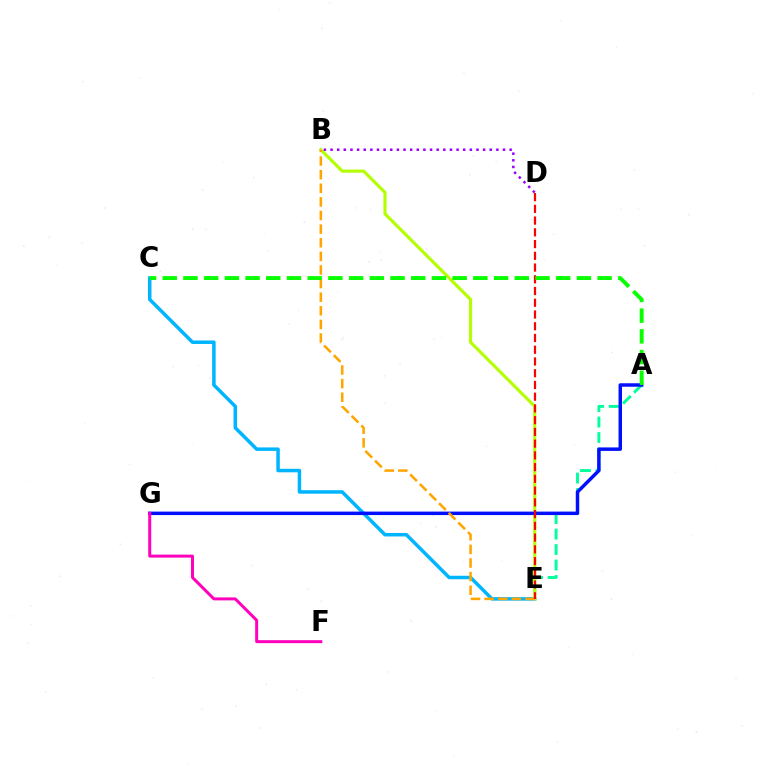{('C', 'E'): [{'color': '#00b5ff', 'line_style': 'solid', 'thickness': 2.52}], ('A', 'E'): [{'color': '#00ff9d', 'line_style': 'dashed', 'thickness': 2.1}], ('B', 'E'): [{'color': '#b3ff00', 'line_style': 'solid', 'thickness': 2.24}, {'color': '#ffa500', 'line_style': 'dashed', 'thickness': 1.85}], ('A', 'G'): [{'color': '#0010ff', 'line_style': 'solid', 'thickness': 2.5}], ('B', 'D'): [{'color': '#9b00ff', 'line_style': 'dotted', 'thickness': 1.8}], ('D', 'E'): [{'color': '#ff0000', 'line_style': 'dashed', 'thickness': 1.6}], ('A', 'C'): [{'color': '#08ff00', 'line_style': 'dashed', 'thickness': 2.81}], ('F', 'G'): [{'color': '#ff00bd', 'line_style': 'solid', 'thickness': 2.15}]}